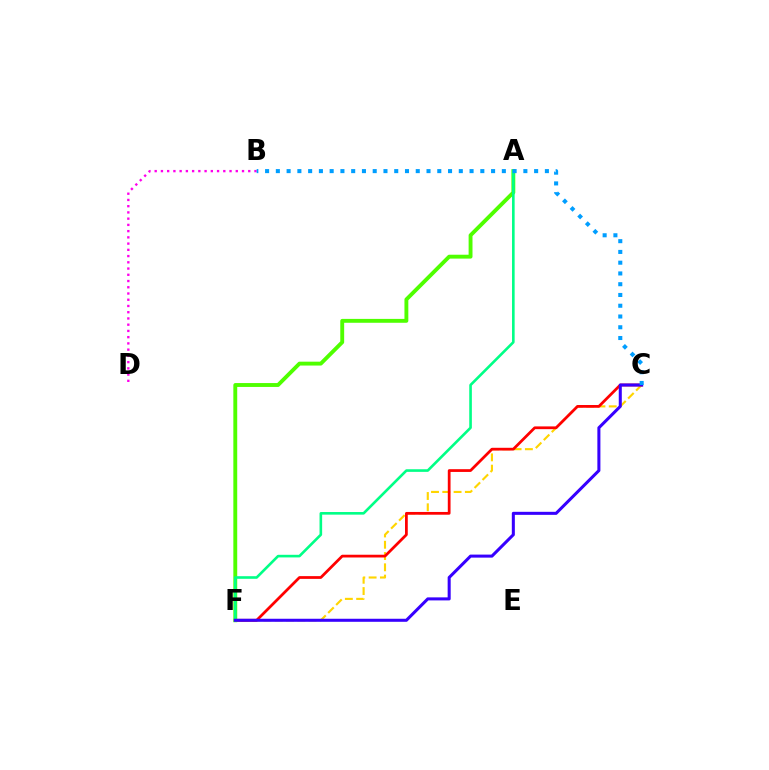{('B', 'D'): [{'color': '#ff00ed', 'line_style': 'dotted', 'thickness': 1.69}], ('C', 'F'): [{'color': '#ffd500', 'line_style': 'dashed', 'thickness': 1.53}, {'color': '#ff0000', 'line_style': 'solid', 'thickness': 1.98}, {'color': '#3700ff', 'line_style': 'solid', 'thickness': 2.19}], ('A', 'F'): [{'color': '#4fff00', 'line_style': 'solid', 'thickness': 2.79}, {'color': '#00ff86', 'line_style': 'solid', 'thickness': 1.88}], ('B', 'C'): [{'color': '#009eff', 'line_style': 'dotted', 'thickness': 2.92}]}